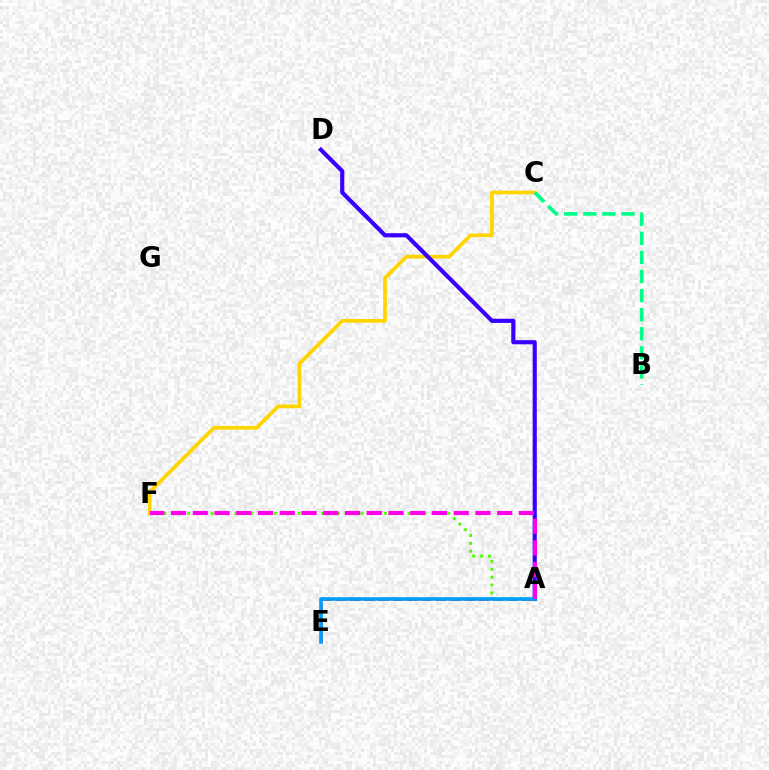{('C', 'F'): [{'color': '#ffd500', 'line_style': 'solid', 'thickness': 2.67}], ('A', 'E'): [{'color': '#ff0000', 'line_style': 'dashed', 'thickness': 1.94}, {'color': '#009eff', 'line_style': 'solid', 'thickness': 2.61}], ('A', 'D'): [{'color': '#3700ff', 'line_style': 'solid', 'thickness': 2.98}], ('A', 'F'): [{'color': '#4fff00', 'line_style': 'dotted', 'thickness': 2.14}, {'color': '#ff00ed', 'line_style': 'dashed', 'thickness': 2.95}], ('B', 'C'): [{'color': '#00ff86', 'line_style': 'dashed', 'thickness': 2.59}]}